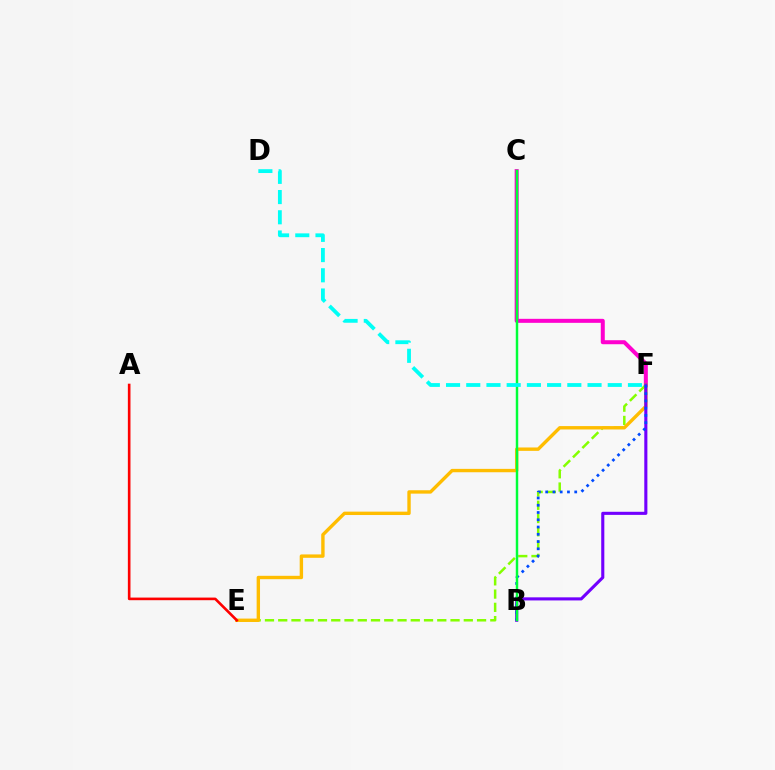{('C', 'F'): [{'color': '#ff00cf', 'line_style': 'solid', 'thickness': 2.89}], ('E', 'F'): [{'color': '#84ff00', 'line_style': 'dashed', 'thickness': 1.8}, {'color': '#ffbd00', 'line_style': 'solid', 'thickness': 2.44}], ('A', 'E'): [{'color': '#ff0000', 'line_style': 'solid', 'thickness': 1.89}], ('B', 'F'): [{'color': '#7200ff', 'line_style': 'solid', 'thickness': 2.23}, {'color': '#004bff', 'line_style': 'dotted', 'thickness': 1.97}], ('B', 'C'): [{'color': '#00ff39', 'line_style': 'solid', 'thickness': 1.77}], ('D', 'F'): [{'color': '#00fff6', 'line_style': 'dashed', 'thickness': 2.75}]}